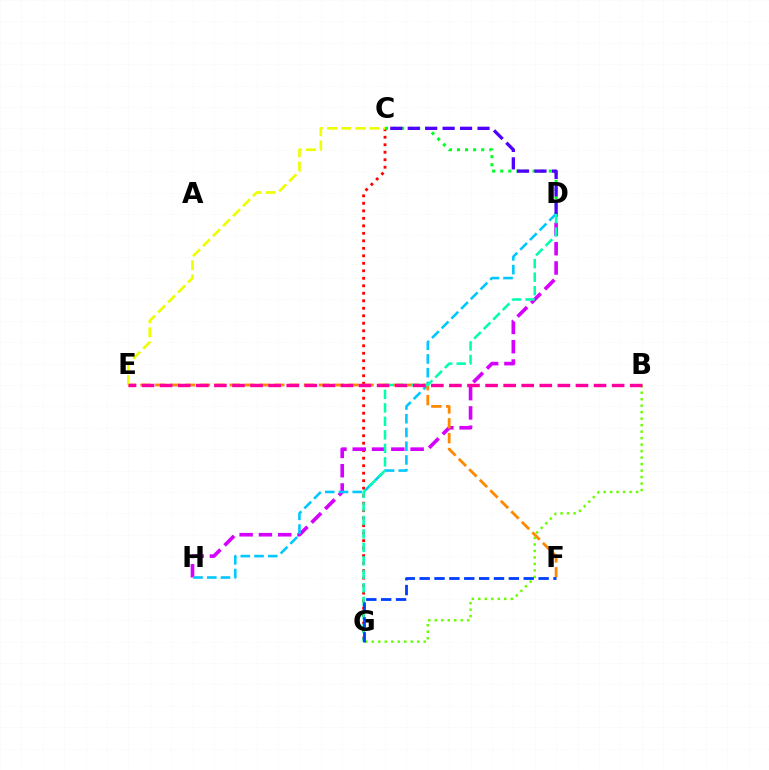{('C', 'G'): [{'color': '#ff0000', 'line_style': 'dotted', 'thickness': 2.04}], ('D', 'H'): [{'color': '#d600ff', 'line_style': 'dashed', 'thickness': 2.62}, {'color': '#00c7ff', 'line_style': 'dashed', 'thickness': 1.87}], ('C', 'D'): [{'color': '#00ff27', 'line_style': 'dotted', 'thickness': 2.2}, {'color': '#4f00ff', 'line_style': 'dashed', 'thickness': 2.37}], ('E', 'F'): [{'color': '#ff8800', 'line_style': 'dashed', 'thickness': 2.02}], ('D', 'G'): [{'color': '#00ffaf', 'line_style': 'dashed', 'thickness': 1.83}], ('C', 'E'): [{'color': '#eeff00', 'line_style': 'dashed', 'thickness': 1.92}], ('B', 'G'): [{'color': '#66ff00', 'line_style': 'dotted', 'thickness': 1.76}], ('B', 'E'): [{'color': '#ff00a0', 'line_style': 'dashed', 'thickness': 2.46}], ('F', 'G'): [{'color': '#003fff', 'line_style': 'dashed', 'thickness': 2.02}]}